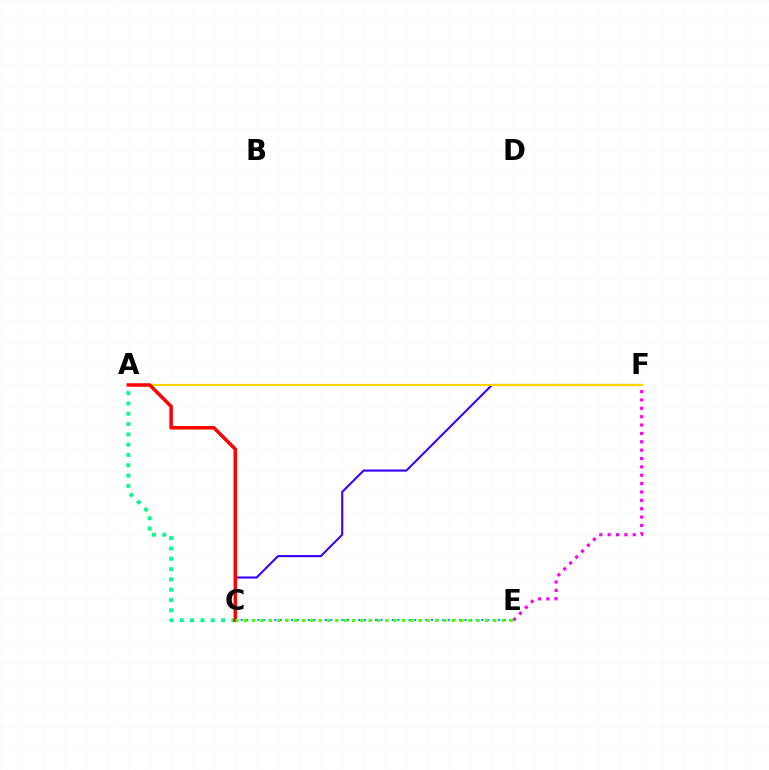{('C', 'F'): [{'color': '#3700ff', 'line_style': 'solid', 'thickness': 1.51}], ('A', 'F'): [{'color': '#ffd500', 'line_style': 'solid', 'thickness': 1.57}], ('A', 'C'): [{'color': '#00ff86', 'line_style': 'dotted', 'thickness': 2.8}, {'color': '#ff0000', 'line_style': 'solid', 'thickness': 2.52}], ('C', 'E'): [{'color': '#009eff', 'line_style': 'dotted', 'thickness': 1.52}, {'color': '#4fff00', 'line_style': 'dotted', 'thickness': 2.26}], ('E', 'F'): [{'color': '#ff00ed', 'line_style': 'dotted', 'thickness': 2.27}]}